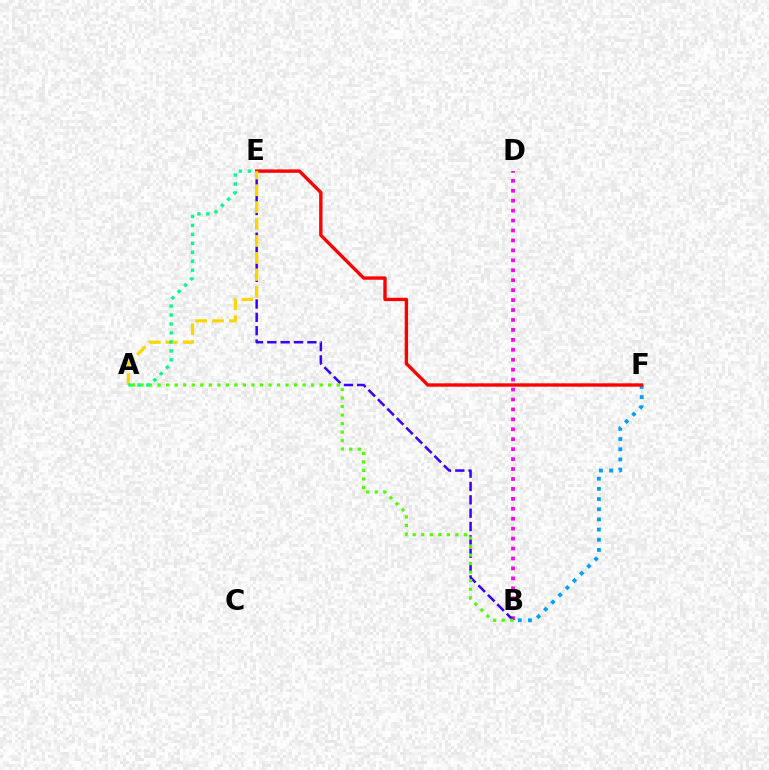{('B', 'F'): [{'color': '#009eff', 'line_style': 'dotted', 'thickness': 2.76}], ('E', 'F'): [{'color': '#ff0000', 'line_style': 'solid', 'thickness': 2.42}], ('B', 'D'): [{'color': '#ff00ed', 'line_style': 'dotted', 'thickness': 2.7}], ('B', 'E'): [{'color': '#3700ff', 'line_style': 'dashed', 'thickness': 1.81}], ('A', 'B'): [{'color': '#4fff00', 'line_style': 'dotted', 'thickness': 2.32}], ('A', 'E'): [{'color': '#ffd500', 'line_style': 'dashed', 'thickness': 2.3}, {'color': '#00ff86', 'line_style': 'dotted', 'thickness': 2.43}]}